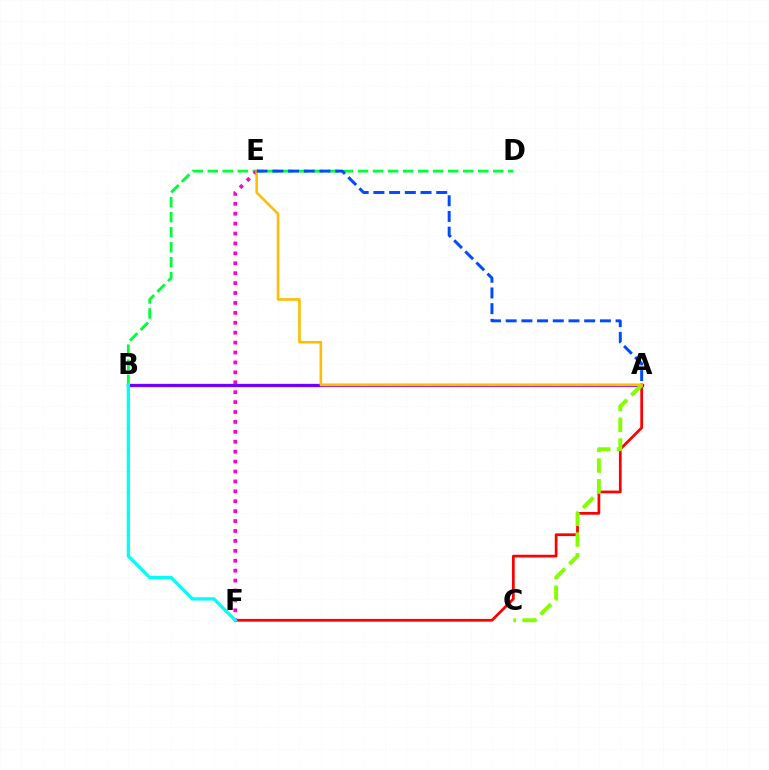{('A', 'B'): [{'color': '#7200ff', 'line_style': 'solid', 'thickness': 2.37}], ('A', 'F'): [{'color': '#ff0000', 'line_style': 'solid', 'thickness': 1.97}], ('B', 'D'): [{'color': '#00ff39', 'line_style': 'dashed', 'thickness': 2.04}], ('E', 'F'): [{'color': '#ff00cf', 'line_style': 'dotted', 'thickness': 2.69}], ('A', 'C'): [{'color': '#84ff00', 'line_style': 'dashed', 'thickness': 2.81}], ('A', 'E'): [{'color': '#ffbd00', 'line_style': 'solid', 'thickness': 1.88}, {'color': '#004bff', 'line_style': 'dashed', 'thickness': 2.13}], ('B', 'F'): [{'color': '#00fff6', 'line_style': 'solid', 'thickness': 2.36}]}